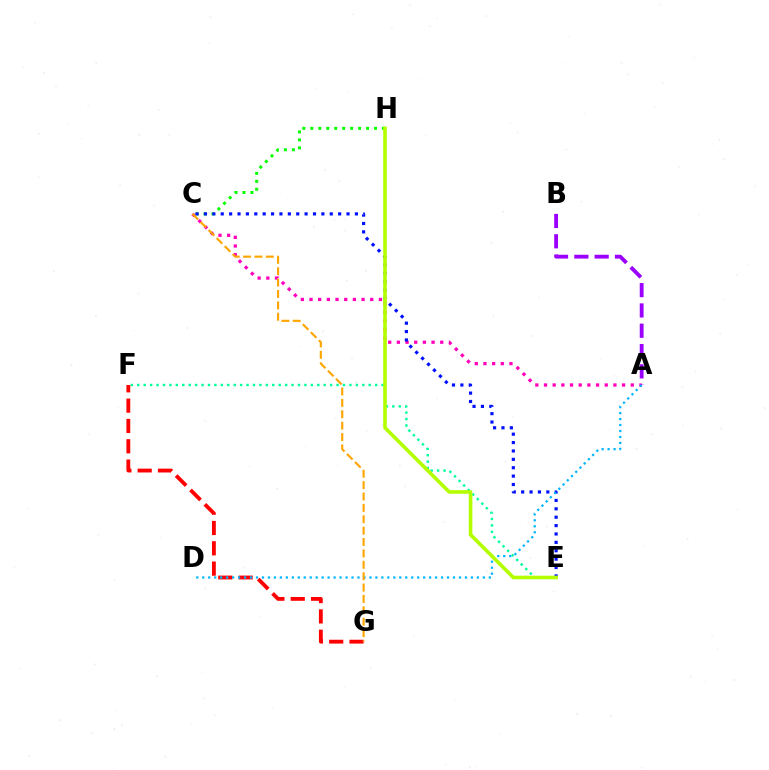{('C', 'H'): [{'color': '#08ff00', 'line_style': 'dotted', 'thickness': 2.16}], ('E', 'F'): [{'color': '#00ff9d', 'line_style': 'dotted', 'thickness': 1.75}], ('A', 'C'): [{'color': '#ff00bd', 'line_style': 'dotted', 'thickness': 2.36}], ('F', 'G'): [{'color': '#ff0000', 'line_style': 'dashed', 'thickness': 2.76}], ('C', 'E'): [{'color': '#0010ff', 'line_style': 'dotted', 'thickness': 2.28}], ('A', 'D'): [{'color': '#00b5ff', 'line_style': 'dotted', 'thickness': 1.62}], ('E', 'H'): [{'color': '#b3ff00', 'line_style': 'solid', 'thickness': 2.61}], ('A', 'B'): [{'color': '#9b00ff', 'line_style': 'dashed', 'thickness': 2.76}], ('C', 'G'): [{'color': '#ffa500', 'line_style': 'dashed', 'thickness': 1.55}]}